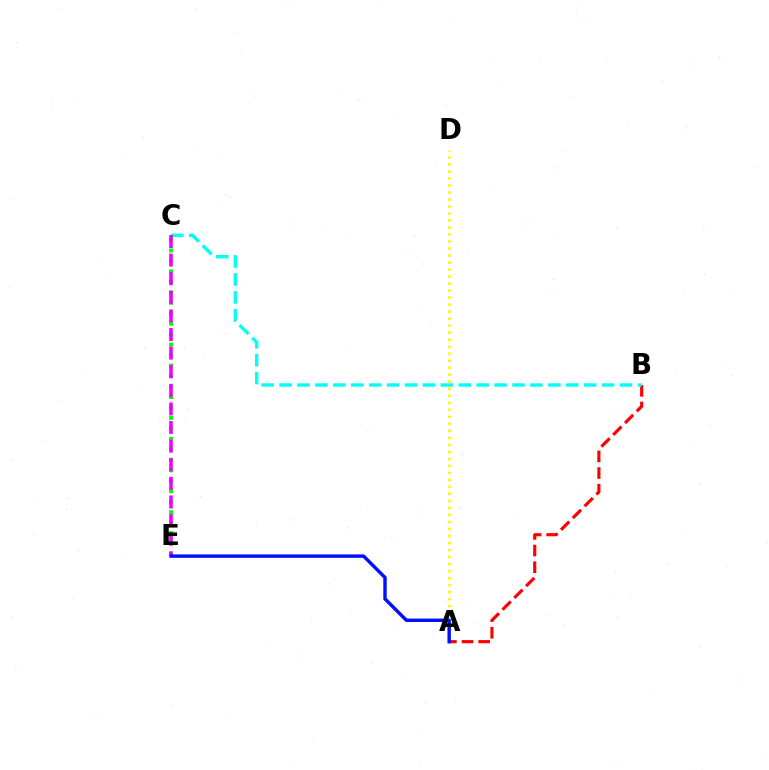{('C', 'E'): [{'color': '#08ff00', 'line_style': 'dotted', 'thickness': 2.84}, {'color': '#ee00ff', 'line_style': 'dashed', 'thickness': 2.53}], ('A', 'D'): [{'color': '#fcf500', 'line_style': 'dotted', 'thickness': 1.9}], ('A', 'B'): [{'color': '#ff0000', 'line_style': 'dashed', 'thickness': 2.26}], ('B', 'C'): [{'color': '#00fff6', 'line_style': 'dashed', 'thickness': 2.43}], ('A', 'E'): [{'color': '#0010ff', 'line_style': 'solid', 'thickness': 2.46}]}